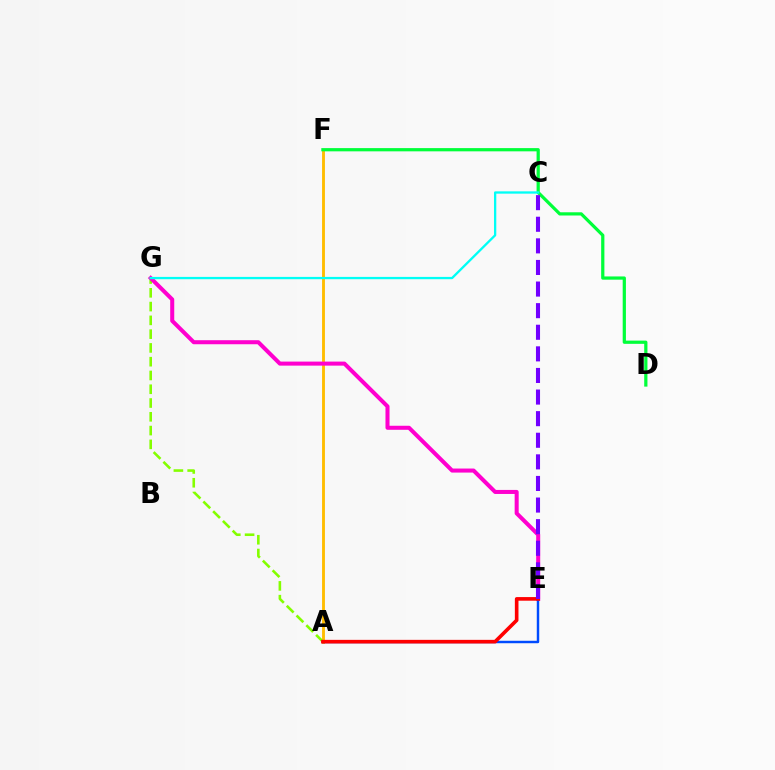{('A', 'F'): [{'color': '#ffbd00', 'line_style': 'solid', 'thickness': 2.06}], ('A', 'G'): [{'color': '#84ff00', 'line_style': 'dashed', 'thickness': 1.87}], ('E', 'G'): [{'color': '#ff00cf', 'line_style': 'solid', 'thickness': 2.91}], ('A', 'E'): [{'color': '#004bff', 'line_style': 'solid', 'thickness': 1.77}, {'color': '#ff0000', 'line_style': 'solid', 'thickness': 2.61}], ('D', 'F'): [{'color': '#00ff39', 'line_style': 'solid', 'thickness': 2.32}], ('C', 'G'): [{'color': '#00fff6', 'line_style': 'solid', 'thickness': 1.66}], ('C', 'E'): [{'color': '#7200ff', 'line_style': 'dashed', 'thickness': 2.93}]}